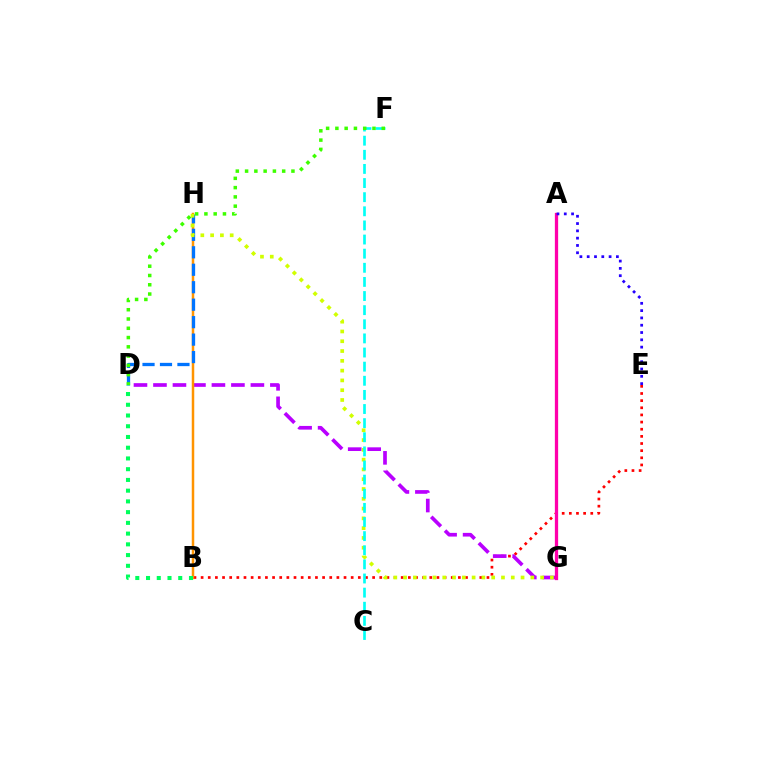{('B', 'E'): [{'color': '#ff0000', 'line_style': 'dotted', 'thickness': 1.94}], ('D', 'G'): [{'color': '#b900ff', 'line_style': 'dashed', 'thickness': 2.65}], ('A', 'G'): [{'color': '#ff00ac', 'line_style': 'solid', 'thickness': 2.36}], ('B', 'H'): [{'color': '#ff9400', 'line_style': 'solid', 'thickness': 1.79}], ('D', 'H'): [{'color': '#0074ff', 'line_style': 'dashed', 'thickness': 2.37}], ('B', 'D'): [{'color': '#00ff5c', 'line_style': 'dotted', 'thickness': 2.92}], ('A', 'E'): [{'color': '#2500ff', 'line_style': 'dotted', 'thickness': 1.98}], ('G', 'H'): [{'color': '#d1ff00', 'line_style': 'dotted', 'thickness': 2.66}], ('C', 'F'): [{'color': '#00fff6', 'line_style': 'dashed', 'thickness': 1.92}], ('D', 'F'): [{'color': '#3dff00', 'line_style': 'dotted', 'thickness': 2.52}]}